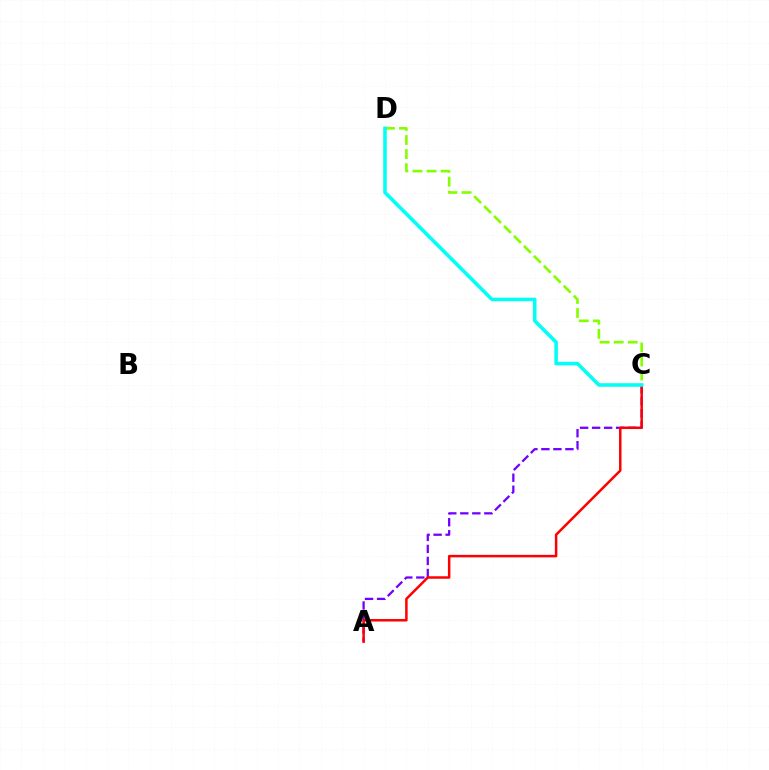{('C', 'D'): [{'color': '#84ff00', 'line_style': 'dashed', 'thickness': 1.91}, {'color': '#00fff6', 'line_style': 'solid', 'thickness': 2.56}], ('A', 'C'): [{'color': '#7200ff', 'line_style': 'dashed', 'thickness': 1.63}, {'color': '#ff0000', 'line_style': 'solid', 'thickness': 1.79}]}